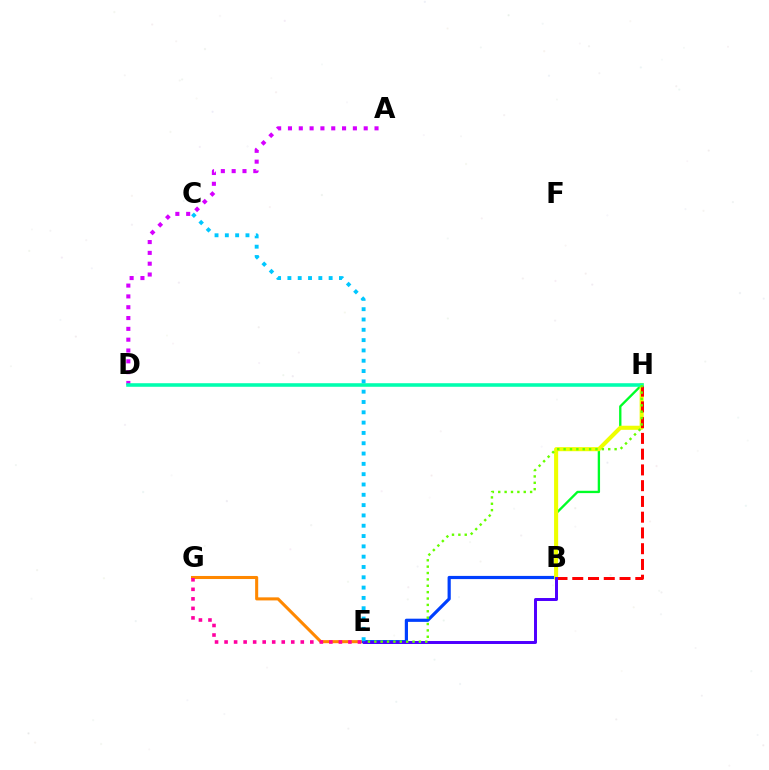{('E', 'G'): [{'color': '#ff8800', 'line_style': 'solid', 'thickness': 2.21}, {'color': '#ff00a0', 'line_style': 'dotted', 'thickness': 2.59}], ('B', 'E'): [{'color': '#003fff', 'line_style': 'solid', 'thickness': 2.29}, {'color': '#4f00ff', 'line_style': 'solid', 'thickness': 2.15}], ('B', 'H'): [{'color': '#00ff27', 'line_style': 'solid', 'thickness': 1.68}, {'color': '#eeff00', 'line_style': 'solid', 'thickness': 2.94}, {'color': '#ff0000', 'line_style': 'dashed', 'thickness': 2.14}], ('A', 'D'): [{'color': '#d600ff', 'line_style': 'dotted', 'thickness': 2.94}], ('D', 'H'): [{'color': '#00ffaf', 'line_style': 'solid', 'thickness': 2.56}], ('E', 'H'): [{'color': '#66ff00', 'line_style': 'dotted', 'thickness': 1.73}], ('C', 'E'): [{'color': '#00c7ff', 'line_style': 'dotted', 'thickness': 2.8}]}